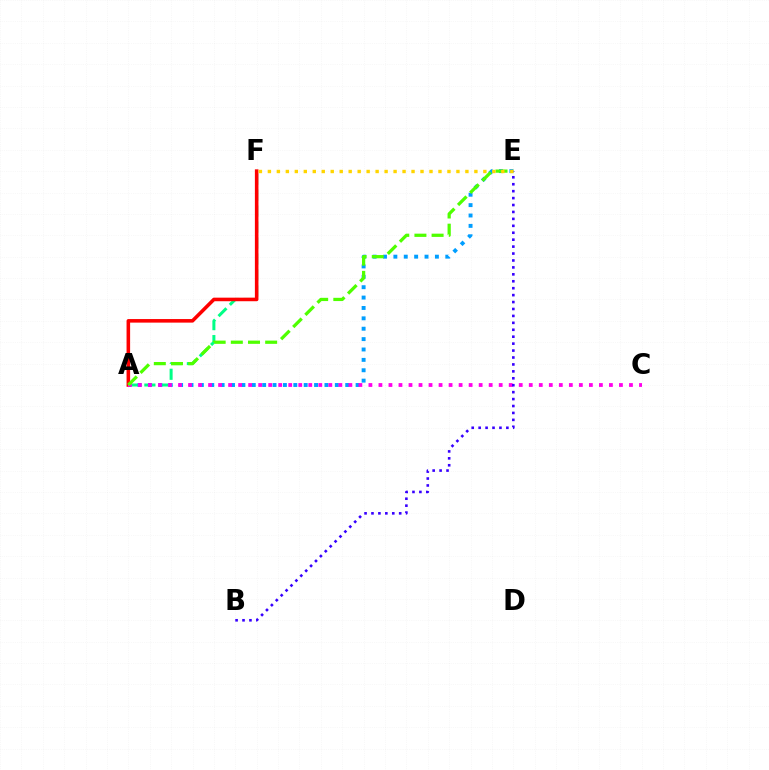{('A', 'F'): [{'color': '#00ff86', 'line_style': 'dashed', 'thickness': 2.17}, {'color': '#ff0000', 'line_style': 'solid', 'thickness': 2.57}], ('A', 'E'): [{'color': '#009eff', 'line_style': 'dotted', 'thickness': 2.82}, {'color': '#4fff00', 'line_style': 'dashed', 'thickness': 2.33}], ('A', 'C'): [{'color': '#ff00ed', 'line_style': 'dotted', 'thickness': 2.72}], ('B', 'E'): [{'color': '#3700ff', 'line_style': 'dotted', 'thickness': 1.88}], ('E', 'F'): [{'color': '#ffd500', 'line_style': 'dotted', 'thickness': 2.44}]}